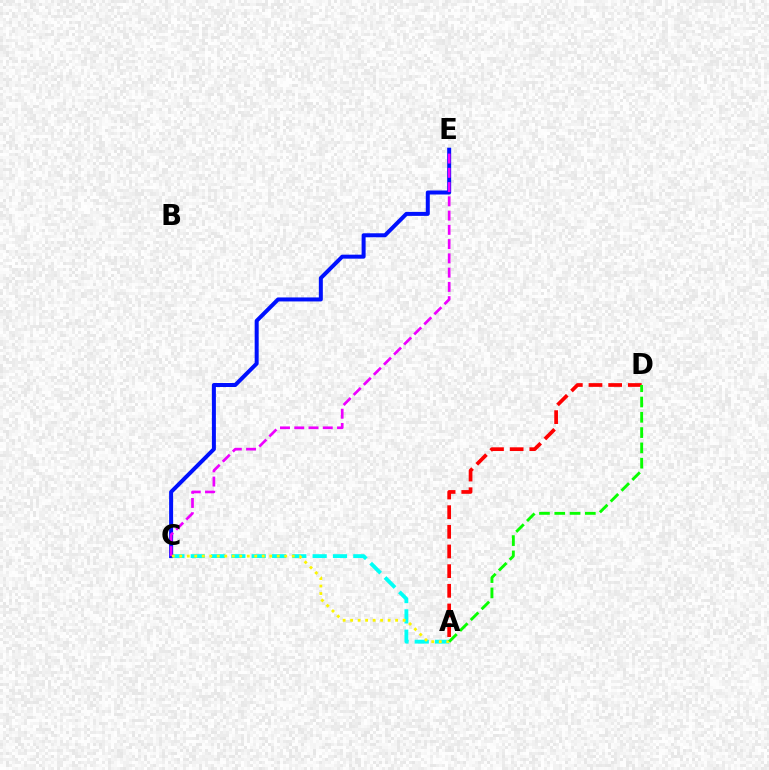{('A', 'C'): [{'color': '#00fff6', 'line_style': 'dashed', 'thickness': 2.76}, {'color': '#fcf500', 'line_style': 'dotted', 'thickness': 2.04}], ('C', 'E'): [{'color': '#0010ff', 'line_style': 'solid', 'thickness': 2.88}, {'color': '#ee00ff', 'line_style': 'dashed', 'thickness': 1.94}], ('A', 'D'): [{'color': '#ff0000', 'line_style': 'dashed', 'thickness': 2.67}, {'color': '#08ff00', 'line_style': 'dashed', 'thickness': 2.08}]}